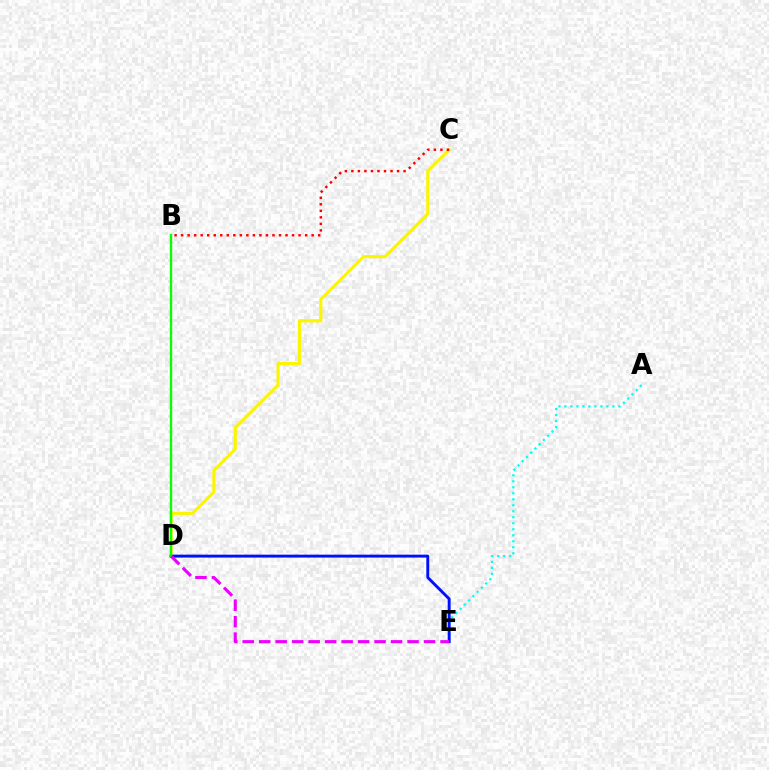{('C', 'D'): [{'color': '#fcf500', 'line_style': 'solid', 'thickness': 2.24}], ('A', 'E'): [{'color': '#00fff6', 'line_style': 'dotted', 'thickness': 1.63}], ('D', 'E'): [{'color': '#0010ff', 'line_style': 'solid', 'thickness': 2.1}, {'color': '#ee00ff', 'line_style': 'dashed', 'thickness': 2.24}], ('B', 'D'): [{'color': '#08ff00', 'line_style': 'solid', 'thickness': 1.7}], ('B', 'C'): [{'color': '#ff0000', 'line_style': 'dotted', 'thickness': 1.77}]}